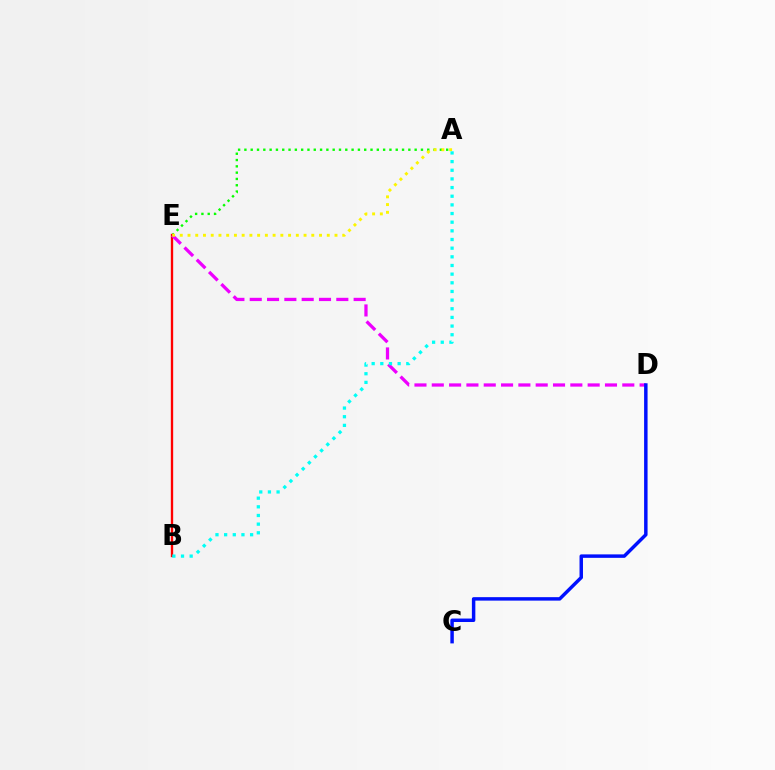{('A', 'E'): [{'color': '#08ff00', 'line_style': 'dotted', 'thickness': 1.71}, {'color': '#fcf500', 'line_style': 'dotted', 'thickness': 2.1}], ('B', 'E'): [{'color': '#ff0000', 'line_style': 'solid', 'thickness': 1.69}], ('D', 'E'): [{'color': '#ee00ff', 'line_style': 'dashed', 'thickness': 2.35}], ('A', 'B'): [{'color': '#00fff6', 'line_style': 'dotted', 'thickness': 2.35}], ('C', 'D'): [{'color': '#0010ff', 'line_style': 'solid', 'thickness': 2.49}]}